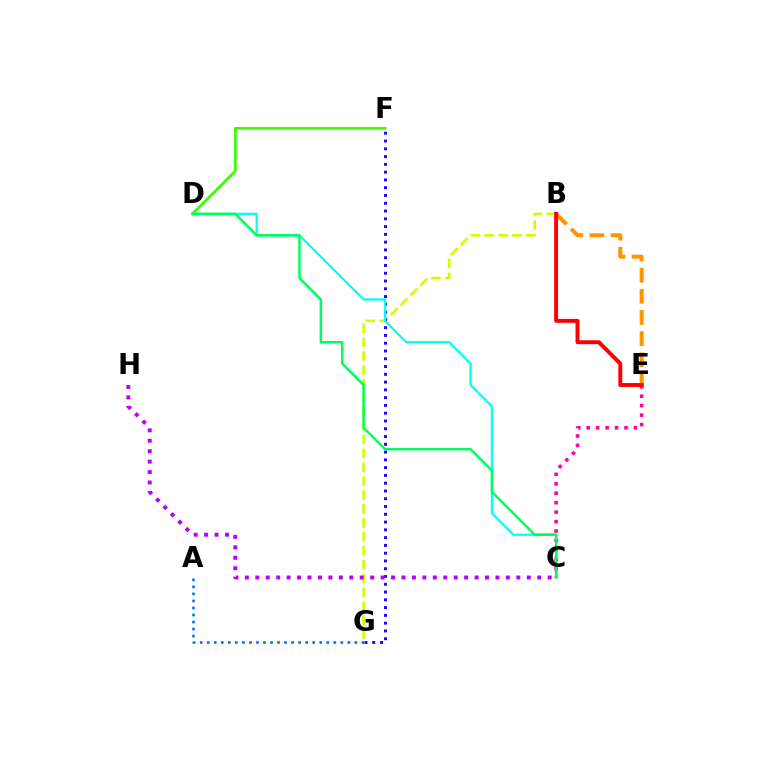{('A', 'G'): [{'color': '#0074ff', 'line_style': 'dotted', 'thickness': 1.91}], ('D', 'F'): [{'color': '#3dff00', 'line_style': 'solid', 'thickness': 2.04}], ('B', 'G'): [{'color': '#d1ff00', 'line_style': 'dashed', 'thickness': 1.89}], ('B', 'E'): [{'color': '#ff9400', 'line_style': 'dashed', 'thickness': 2.87}, {'color': '#ff0000', 'line_style': 'solid', 'thickness': 2.83}], ('C', 'E'): [{'color': '#ff00ac', 'line_style': 'dotted', 'thickness': 2.57}], ('F', 'G'): [{'color': '#2500ff', 'line_style': 'dotted', 'thickness': 2.11}], ('C', 'D'): [{'color': '#00fff6', 'line_style': 'solid', 'thickness': 1.61}, {'color': '#00ff5c', 'line_style': 'solid', 'thickness': 1.8}], ('C', 'H'): [{'color': '#b900ff', 'line_style': 'dotted', 'thickness': 2.84}]}